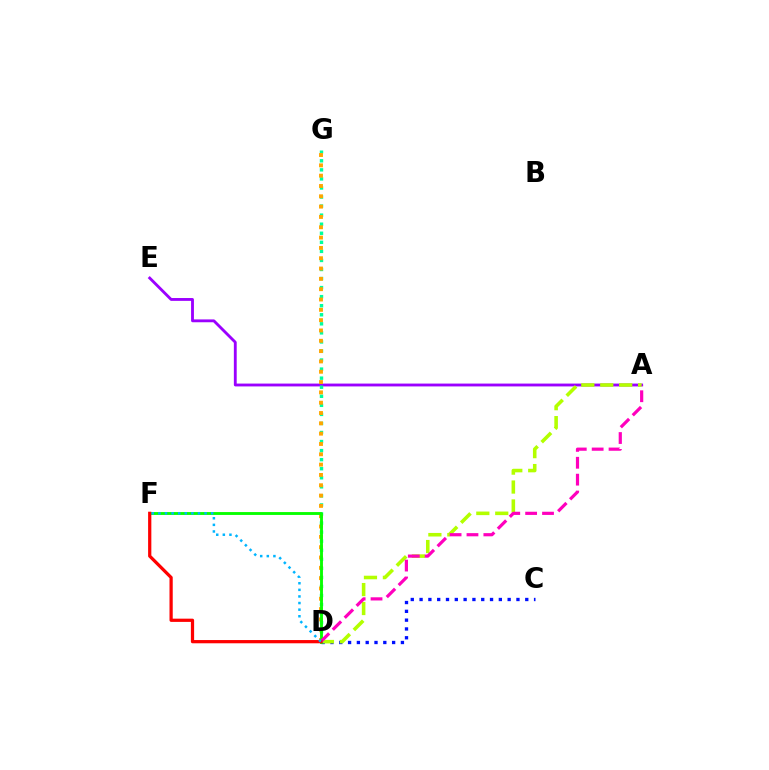{('C', 'D'): [{'color': '#0010ff', 'line_style': 'dotted', 'thickness': 2.39}], ('A', 'E'): [{'color': '#9b00ff', 'line_style': 'solid', 'thickness': 2.05}], ('D', 'G'): [{'color': '#00ff9d', 'line_style': 'dotted', 'thickness': 2.46}, {'color': '#ffa500', 'line_style': 'dotted', 'thickness': 2.8}], ('A', 'D'): [{'color': '#b3ff00', 'line_style': 'dashed', 'thickness': 2.57}, {'color': '#ff00bd', 'line_style': 'dashed', 'thickness': 2.29}], ('D', 'F'): [{'color': '#08ff00', 'line_style': 'solid', 'thickness': 2.07}, {'color': '#ff0000', 'line_style': 'solid', 'thickness': 2.33}, {'color': '#00b5ff', 'line_style': 'dotted', 'thickness': 1.79}]}